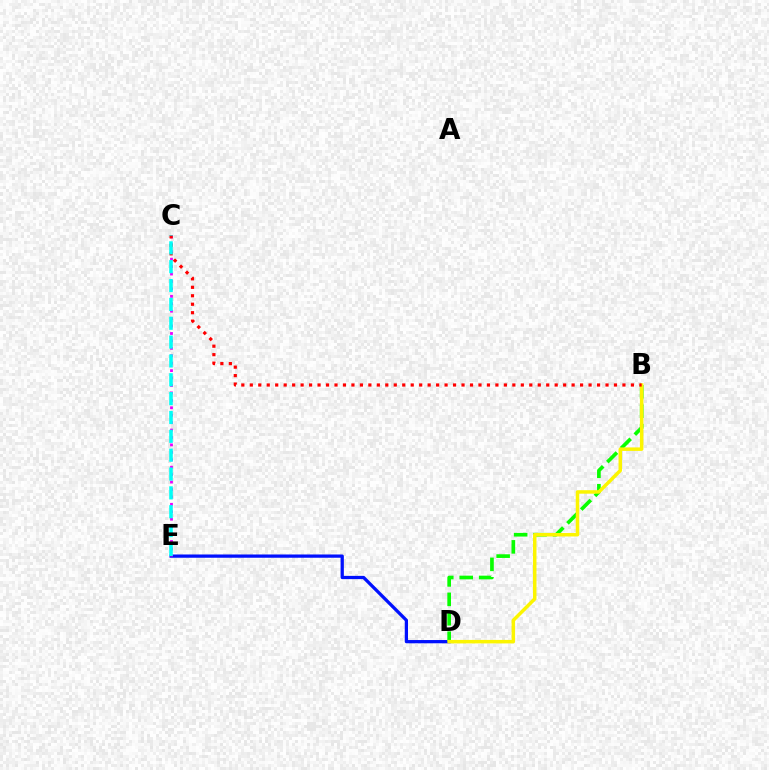{('D', 'E'): [{'color': '#0010ff', 'line_style': 'solid', 'thickness': 2.35}], ('B', 'D'): [{'color': '#08ff00', 'line_style': 'dashed', 'thickness': 2.64}, {'color': '#fcf500', 'line_style': 'solid', 'thickness': 2.52}], ('C', 'E'): [{'color': '#ee00ff', 'line_style': 'dotted', 'thickness': 2.02}, {'color': '#00fff6', 'line_style': 'dashed', 'thickness': 2.56}], ('B', 'C'): [{'color': '#ff0000', 'line_style': 'dotted', 'thickness': 2.3}]}